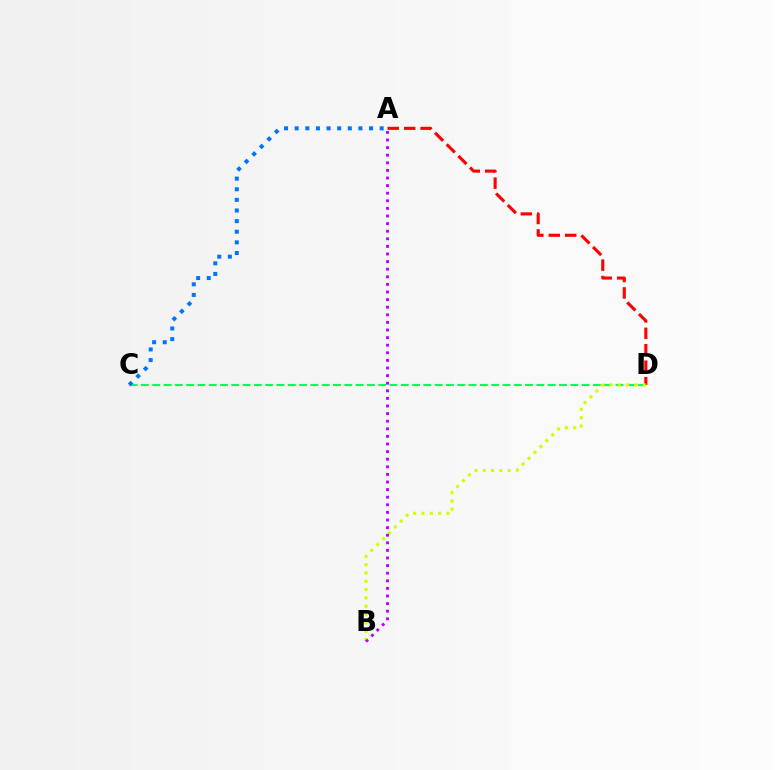{('C', 'D'): [{'color': '#00ff5c', 'line_style': 'dashed', 'thickness': 1.53}], ('A', 'D'): [{'color': '#ff0000', 'line_style': 'dashed', 'thickness': 2.23}], ('A', 'C'): [{'color': '#0074ff', 'line_style': 'dotted', 'thickness': 2.89}], ('B', 'D'): [{'color': '#d1ff00', 'line_style': 'dotted', 'thickness': 2.26}], ('A', 'B'): [{'color': '#b900ff', 'line_style': 'dotted', 'thickness': 2.06}]}